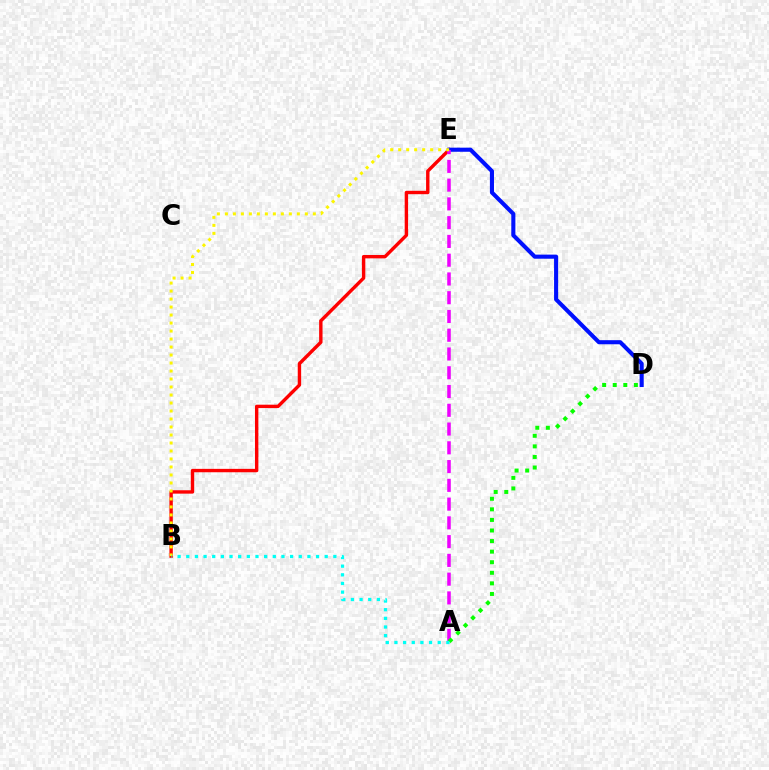{('B', 'E'): [{'color': '#ff0000', 'line_style': 'solid', 'thickness': 2.44}, {'color': '#fcf500', 'line_style': 'dotted', 'thickness': 2.17}], ('D', 'E'): [{'color': '#0010ff', 'line_style': 'solid', 'thickness': 2.94}], ('A', 'E'): [{'color': '#ee00ff', 'line_style': 'dashed', 'thickness': 2.55}], ('A', 'D'): [{'color': '#08ff00', 'line_style': 'dotted', 'thickness': 2.87}], ('A', 'B'): [{'color': '#00fff6', 'line_style': 'dotted', 'thickness': 2.35}]}